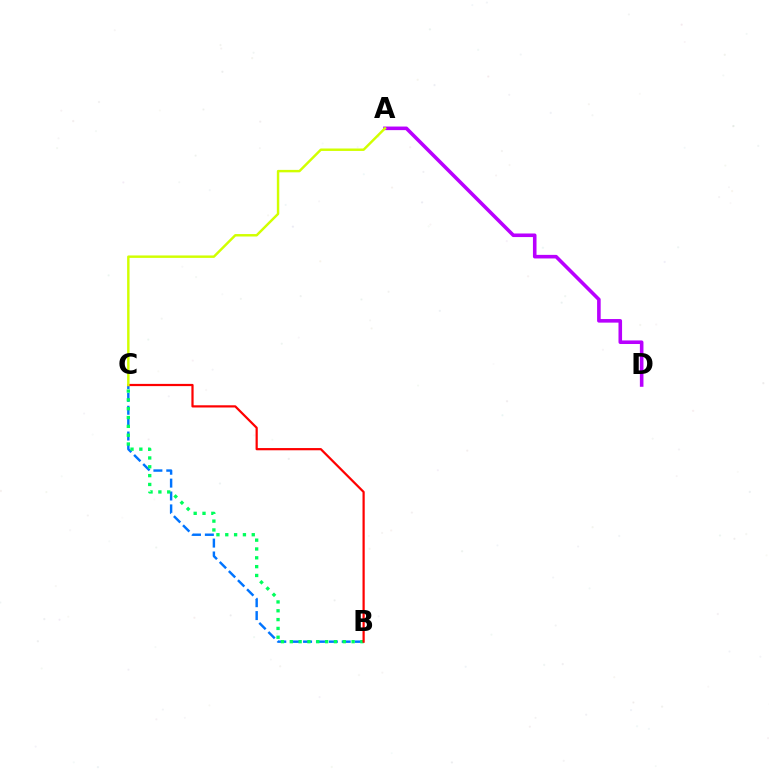{('B', 'C'): [{'color': '#0074ff', 'line_style': 'dashed', 'thickness': 1.75}, {'color': '#00ff5c', 'line_style': 'dotted', 'thickness': 2.4}, {'color': '#ff0000', 'line_style': 'solid', 'thickness': 1.6}], ('A', 'D'): [{'color': '#b900ff', 'line_style': 'solid', 'thickness': 2.58}], ('A', 'C'): [{'color': '#d1ff00', 'line_style': 'solid', 'thickness': 1.76}]}